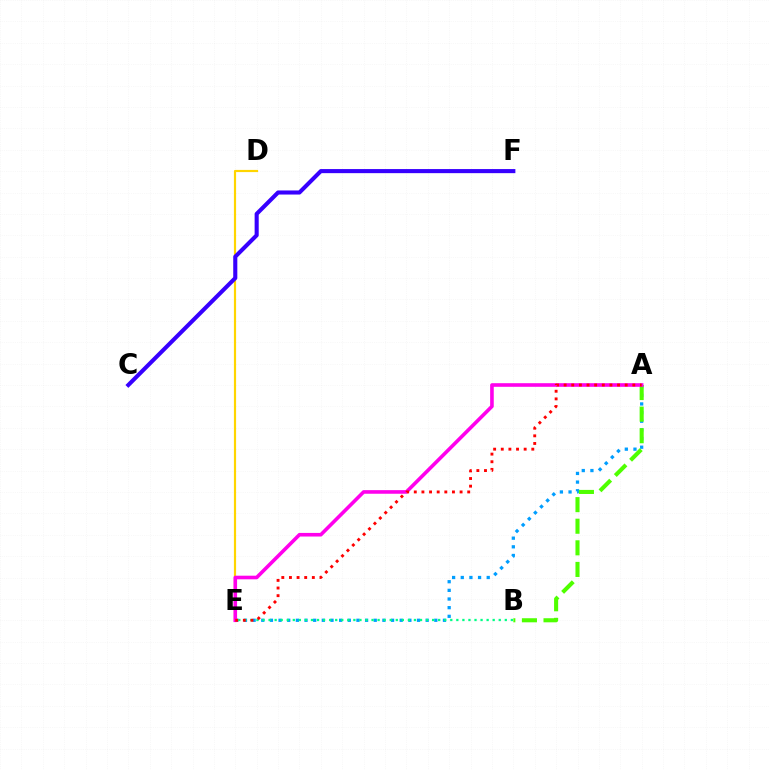{('A', 'E'): [{'color': '#009eff', 'line_style': 'dotted', 'thickness': 2.35}, {'color': '#ff00ed', 'line_style': 'solid', 'thickness': 2.6}, {'color': '#ff0000', 'line_style': 'dotted', 'thickness': 2.07}], ('A', 'B'): [{'color': '#4fff00', 'line_style': 'dashed', 'thickness': 2.93}], ('D', 'E'): [{'color': '#ffd500', 'line_style': 'solid', 'thickness': 1.57}], ('B', 'E'): [{'color': '#00ff86', 'line_style': 'dotted', 'thickness': 1.65}], ('C', 'F'): [{'color': '#3700ff', 'line_style': 'solid', 'thickness': 2.94}]}